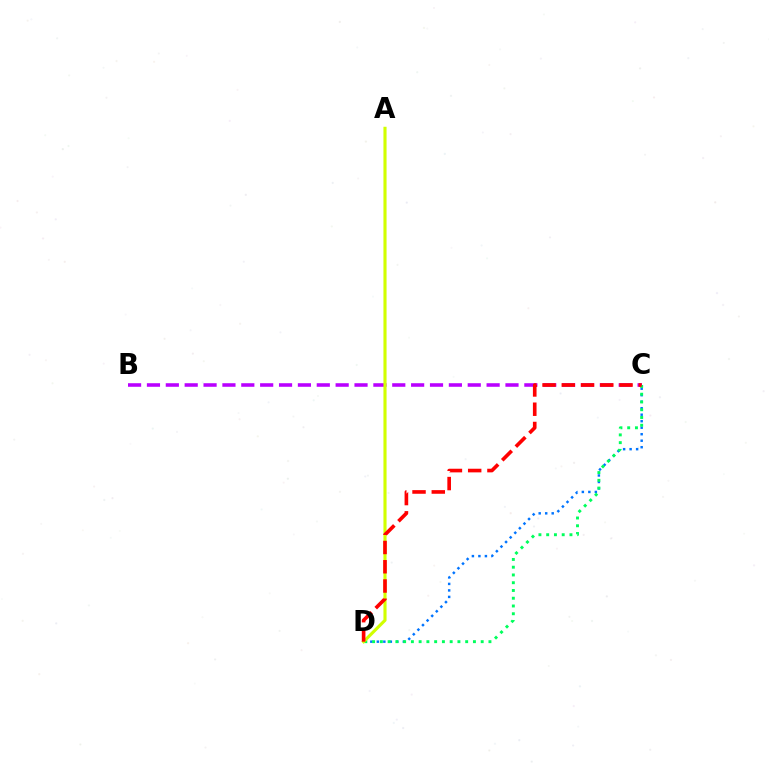{('B', 'C'): [{'color': '#b900ff', 'line_style': 'dashed', 'thickness': 2.56}], ('C', 'D'): [{'color': '#0074ff', 'line_style': 'dotted', 'thickness': 1.77}, {'color': '#00ff5c', 'line_style': 'dotted', 'thickness': 2.11}, {'color': '#ff0000', 'line_style': 'dashed', 'thickness': 2.62}], ('A', 'D'): [{'color': '#d1ff00', 'line_style': 'solid', 'thickness': 2.25}]}